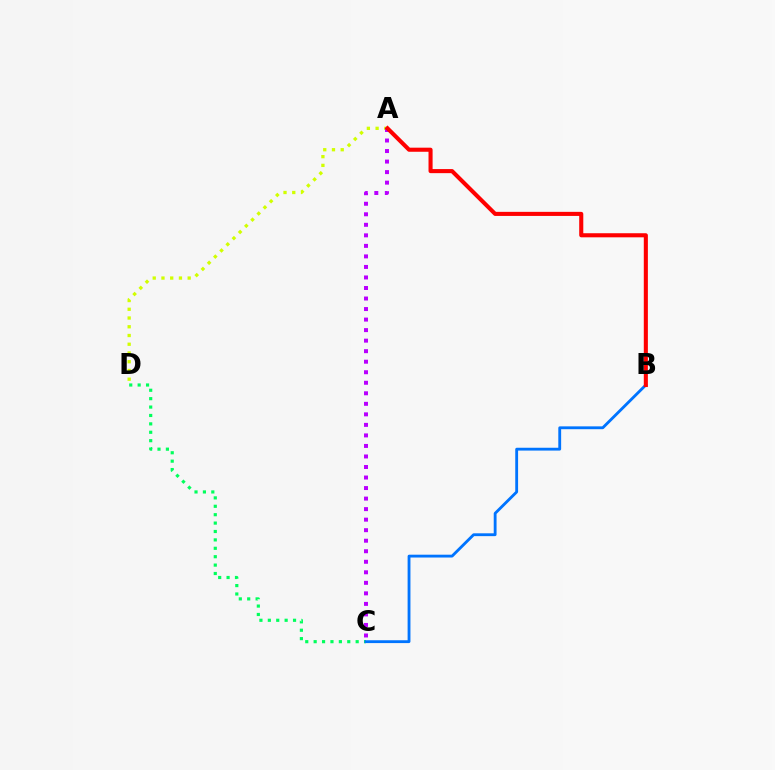{('C', 'D'): [{'color': '#00ff5c', 'line_style': 'dotted', 'thickness': 2.28}], ('A', 'D'): [{'color': '#d1ff00', 'line_style': 'dotted', 'thickness': 2.37}], ('A', 'C'): [{'color': '#b900ff', 'line_style': 'dotted', 'thickness': 2.86}], ('B', 'C'): [{'color': '#0074ff', 'line_style': 'solid', 'thickness': 2.04}], ('A', 'B'): [{'color': '#ff0000', 'line_style': 'solid', 'thickness': 2.94}]}